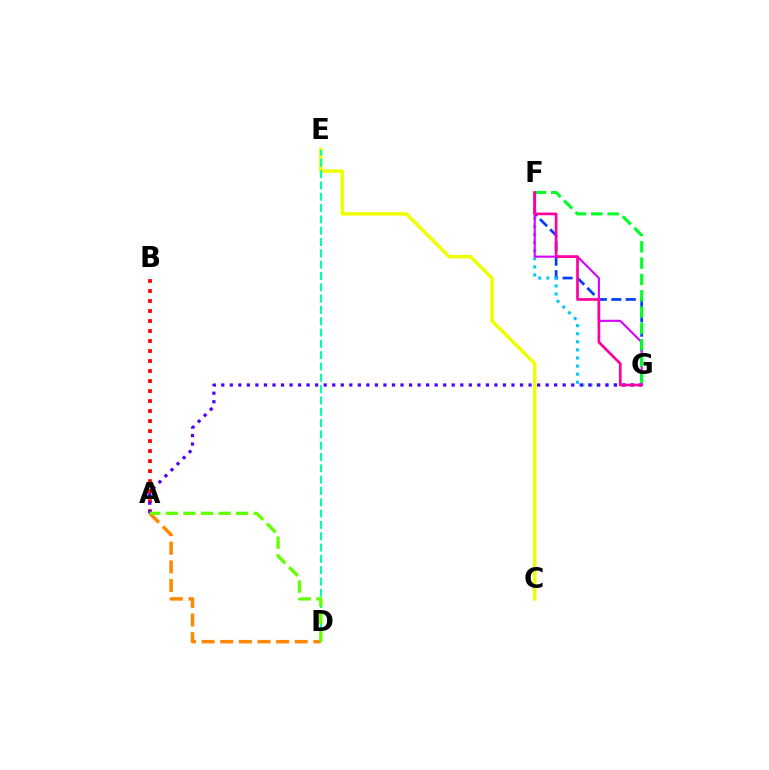{('C', 'E'): [{'color': '#eeff00', 'line_style': 'solid', 'thickness': 2.51}], ('F', 'G'): [{'color': '#003fff', 'line_style': 'dashed', 'thickness': 1.96}, {'color': '#00c7ff', 'line_style': 'dotted', 'thickness': 2.2}, {'color': '#d600ff', 'line_style': 'solid', 'thickness': 1.52}, {'color': '#00ff27', 'line_style': 'dashed', 'thickness': 2.22}, {'color': '#ff00a0', 'line_style': 'solid', 'thickness': 1.94}], ('A', 'B'): [{'color': '#ff0000', 'line_style': 'dotted', 'thickness': 2.72}], ('A', 'D'): [{'color': '#ff8800', 'line_style': 'dashed', 'thickness': 2.53}, {'color': '#66ff00', 'line_style': 'dashed', 'thickness': 2.39}], ('A', 'G'): [{'color': '#4f00ff', 'line_style': 'dotted', 'thickness': 2.32}], ('D', 'E'): [{'color': '#00ffaf', 'line_style': 'dashed', 'thickness': 1.54}]}